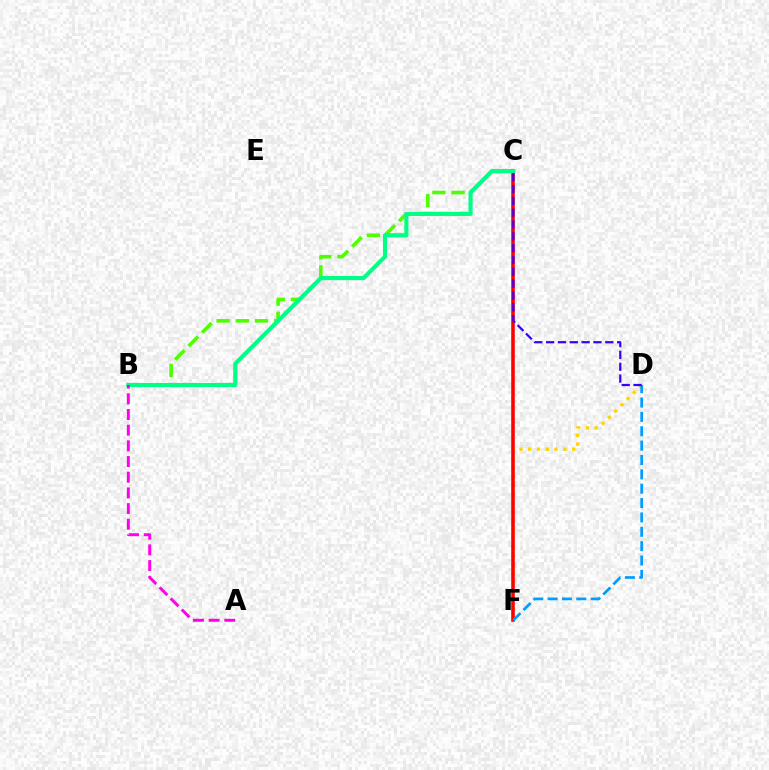{('B', 'C'): [{'color': '#4fff00', 'line_style': 'dashed', 'thickness': 2.6}, {'color': '#00ff86', 'line_style': 'solid', 'thickness': 2.98}], ('D', 'F'): [{'color': '#ffd500', 'line_style': 'dotted', 'thickness': 2.39}, {'color': '#009eff', 'line_style': 'dashed', 'thickness': 1.95}], ('C', 'F'): [{'color': '#ff0000', 'line_style': 'solid', 'thickness': 2.56}], ('C', 'D'): [{'color': '#3700ff', 'line_style': 'dashed', 'thickness': 1.61}], ('A', 'B'): [{'color': '#ff00ed', 'line_style': 'dashed', 'thickness': 2.13}]}